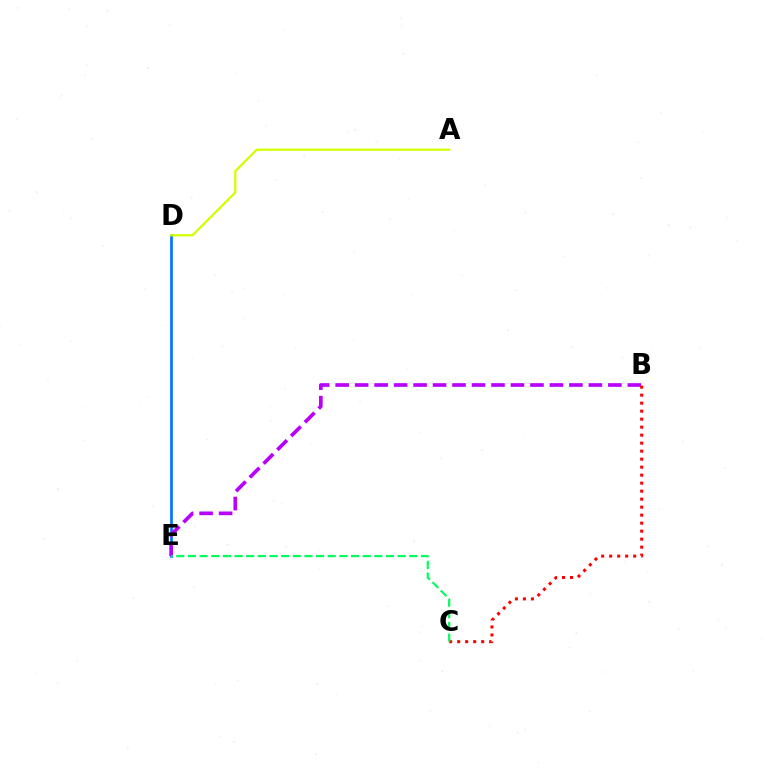{('D', 'E'): [{'color': '#0074ff', 'line_style': 'solid', 'thickness': 1.92}], ('B', 'E'): [{'color': '#b900ff', 'line_style': 'dashed', 'thickness': 2.65}], ('B', 'C'): [{'color': '#ff0000', 'line_style': 'dotted', 'thickness': 2.17}], ('C', 'E'): [{'color': '#00ff5c', 'line_style': 'dashed', 'thickness': 1.58}], ('A', 'D'): [{'color': '#d1ff00', 'line_style': 'solid', 'thickness': 1.61}]}